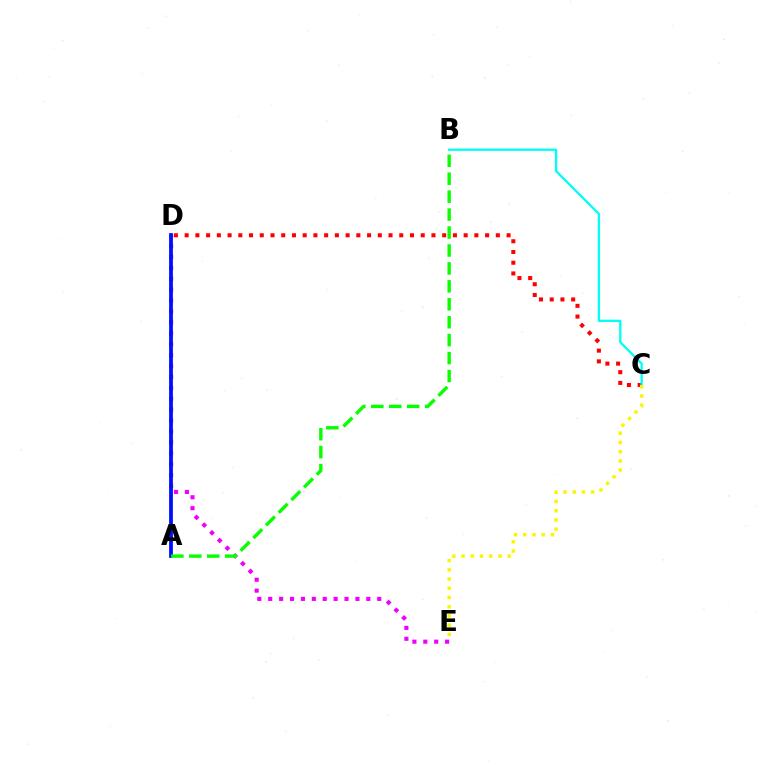{('C', 'D'): [{'color': '#ff0000', 'line_style': 'dotted', 'thickness': 2.92}], ('D', 'E'): [{'color': '#ee00ff', 'line_style': 'dotted', 'thickness': 2.96}], ('A', 'D'): [{'color': '#0010ff', 'line_style': 'solid', 'thickness': 2.73}], ('A', 'B'): [{'color': '#08ff00', 'line_style': 'dashed', 'thickness': 2.44}], ('B', 'C'): [{'color': '#00fff6', 'line_style': 'solid', 'thickness': 1.65}], ('C', 'E'): [{'color': '#fcf500', 'line_style': 'dotted', 'thickness': 2.51}]}